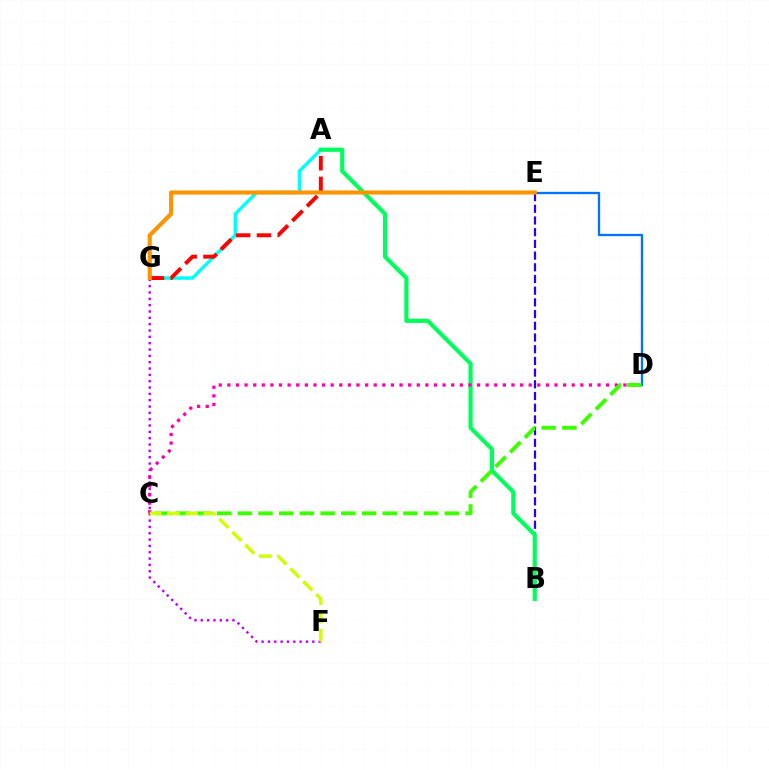{('B', 'E'): [{'color': '#2500ff', 'line_style': 'dashed', 'thickness': 1.59}], ('F', 'G'): [{'color': '#b900ff', 'line_style': 'dotted', 'thickness': 1.72}], ('A', 'G'): [{'color': '#00fff6', 'line_style': 'solid', 'thickness': 2.48}, {'color': '#ff0000', 'line_style': 'dashed', 'thickness': 2.82}], ('A', 'B'): [{'color': '#00ff5c', 'line_style': 'solid', 'thickness': 3.0}], ('C', 'D'): [{'color': '#ff00ac', 'line_style': 'dotted', 'thickness': 2.34}, {'color': '#3dff00', 'line_style': 'dashed', 'thickness': 2.81}], ('D', 'E'): [{'color': '#0074ff', 'line_style': 'solid', 'thickness': 1.67}], ('E', 'G'): [{'color': '#ff9400', 'line_style': 'solid', 'thickness': 2.98}], ('C', 'F'): [{'color': '#d1ff00', 'line_style': 'dashed', 'thickness': 2.48}]}